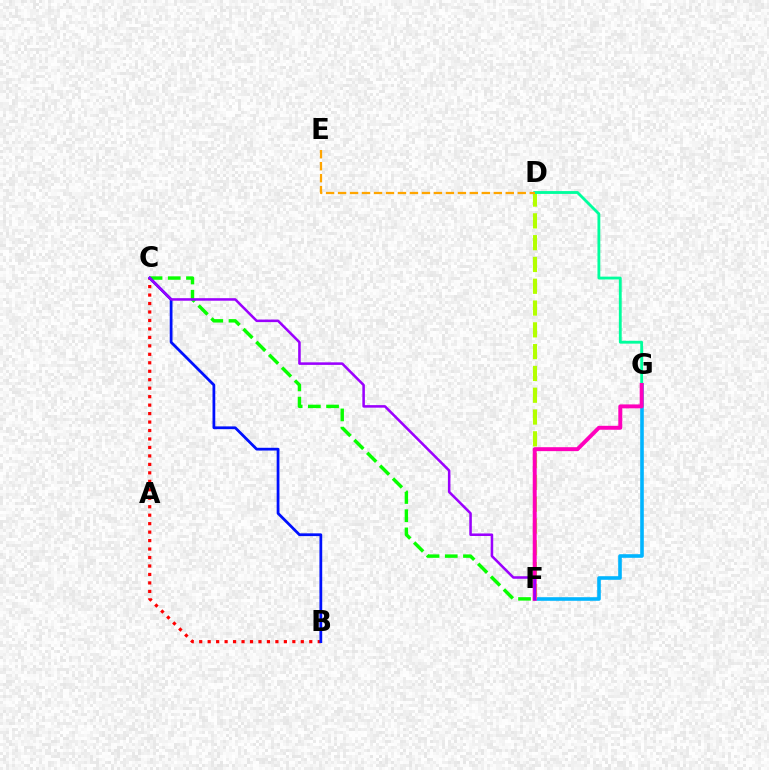{('C', 'F'): [{'color': '#08ff00', 'line_style': 'dashed', 'thickness': 2.47}, {'color': '#9b00ff', 'line_style': 'solid', 'thickness': 1.83}], ('F', 'G'): [{'color': '#00b5ff', 'line_style': 'solid', 'thickness': 2.59}, {'color': '#ff00bd', 'line_style': 'solid', 'thickness': 2.84}], ('D', 'F'): [{'color': '#b3ff00', 'line_style': 'dashed', 'thickness': 2.96}], ('D', 'G'): [{'color': '#00ff9d', 'line_style': 'solid', 'thickness': 2.04}], ('B', 'C'): [{'color': '#ff0000', 'line_style': 'dotted', 'thickness': 2.3}, {'color': '#0010ff', 'line_style': 'solid', 'thickness': 1.99}], ('D', 'E'): [{'color': '#ffa500', 'line_style': 'dashed', 'thickness': 1.63}]}